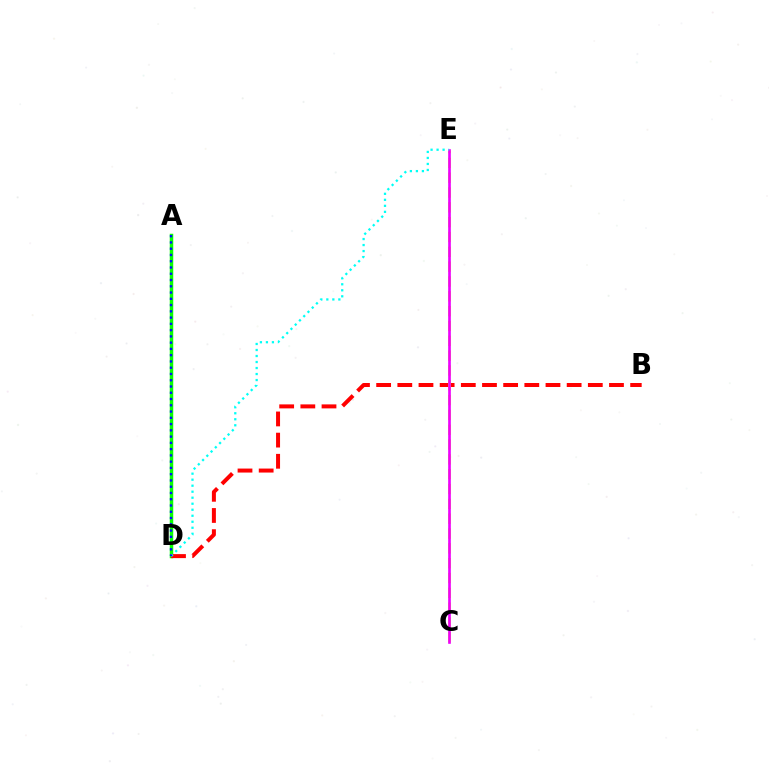{('A', 'D'): [{'color': '#08ff00', 'line_style': 'solid', 'thickness': 2.51}, {'color': '#0010ff', 'line_style': 'dotted', 'thickness': 1.7}], ('B', 'D'): [{'color': '#ff0000', 'line_style': 'dashed', 'thickness': 2.88}], ('C', 'E'): [{'color': '#fcf500', 'line_style': 'dashed', 'thickness': 2.01}, {'color': '#ee00ff', 'line_style': 'solid', 'thickness': 1.91}], ('D', 'E'): [{'color': '#00fff6', 'line_style': 'dotted', 'thickness': 1.63}]}